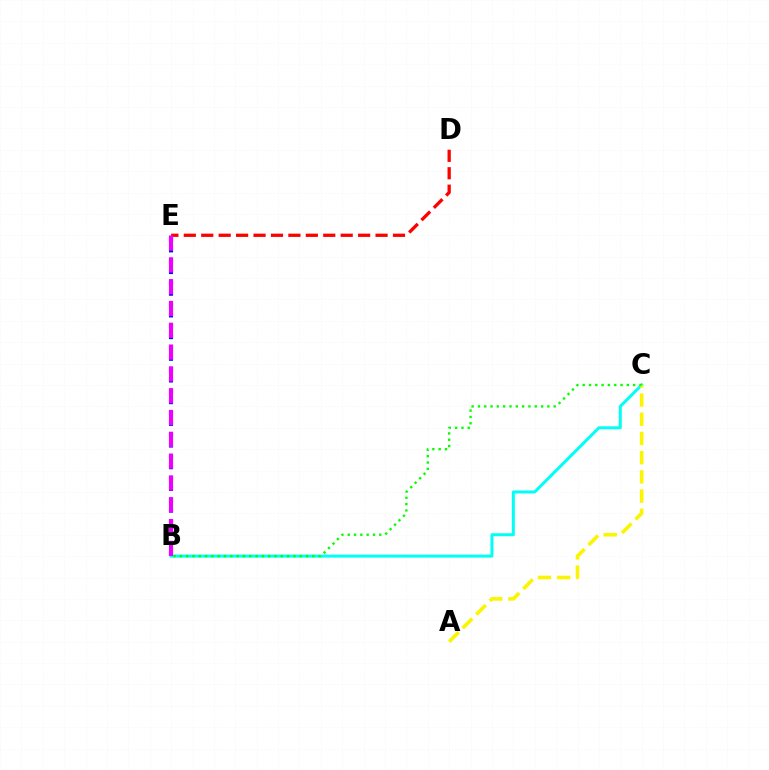{('D', 'E'): [{'color': '#ff0000', 'line_style': 'dashed', 'thickness': 2.37}], ('B', 'C'): [{'color': '#00fff6', 'line_style': 'solid', 'thickness': 2.15}, {'color': '#08ff00', 'line_style': 'dotted', 'thickness': 1.71}], ('B', 'E'): [{'color': '#0010ff', 'line_style': 'dotted', 'thickness': 2.95}, {'color': '#ee00ff', 'line_style': 'dashed', 'thickness': 2.96}], ('A', 'C'): [{'color': '#fcf500', 'line_style': 'dashed', 'thickness': 2.61}]}